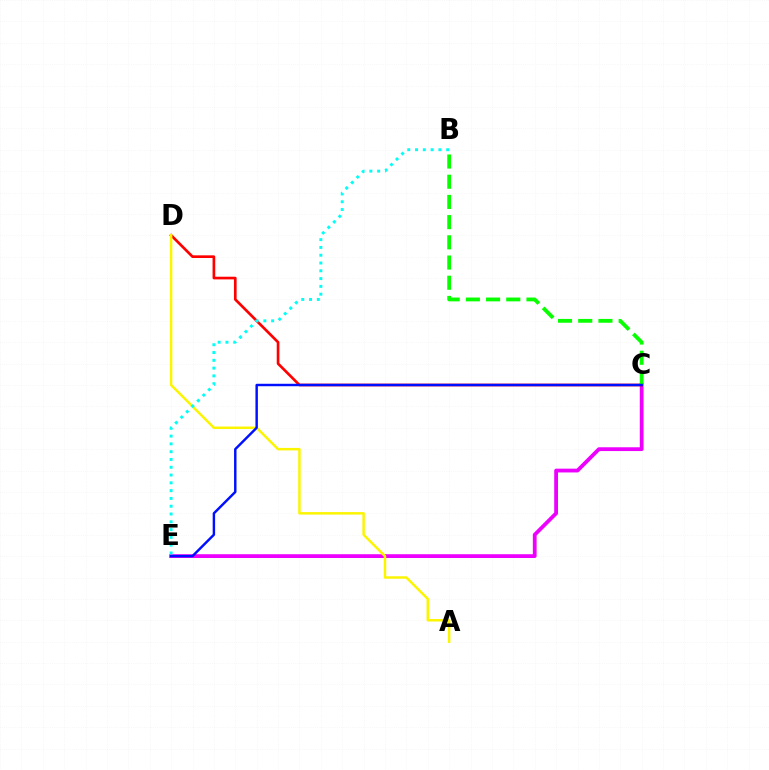{('C', 'E'): [{'color': '#ee00ff', 'line_style': 'solid', 'thickness': 2.73}, {'color': '#0010ff', 'line_style': 'solid', 'thickness': 1.76}], ('C', 'D'): [{'color': '#ff0000', 'line_style': 'solid', 'thickness': 1.92}], ('B', 'C'): [{'color': '#08ff00', 'line_style': 'dashed', 'thickness': 2.74}], ('A', 'D'): [{'color': '#fcf500', 'line_style': 'solid', 'thickness': 1.78}], ('B', 'E'): [{'color': '#00fff6', 'line_style': 'dotted', 'thickness': 2.12}]}